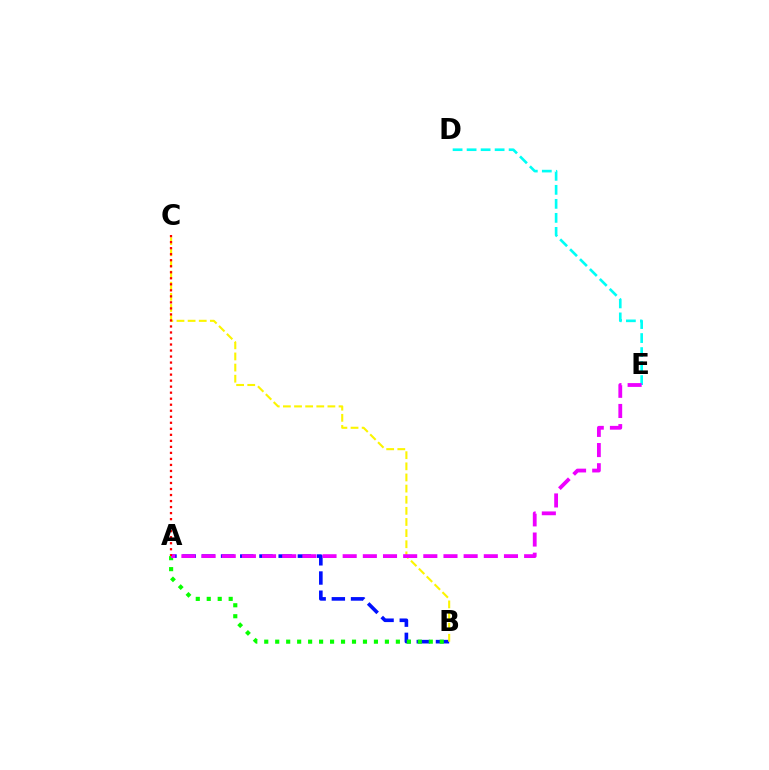{('A', 'B'): [{'color': '#0010ff', 'line_style': 'dashed', 'thickness': 2.61}, {'color': '#08ff00', 'line_style': 'dotted', 'thickness': 2.98}], ('B', 'C'): [{'color': '#fcf500', 'line_style': 'dashed', 'thickness': 1.51}], ('D', 'E'): [{'color': '#00fff6', 'line_style': 'dashed', 'thickness': 1.9}], ('A', 'E'): [{'color': '#ee00ff', 'line_style': 'dashed', 'thickness': 2.74}], ('A', 'C'): [{'color': '#ff0000', 'line_style': 'dotted', 'thickness': 1.64}]}